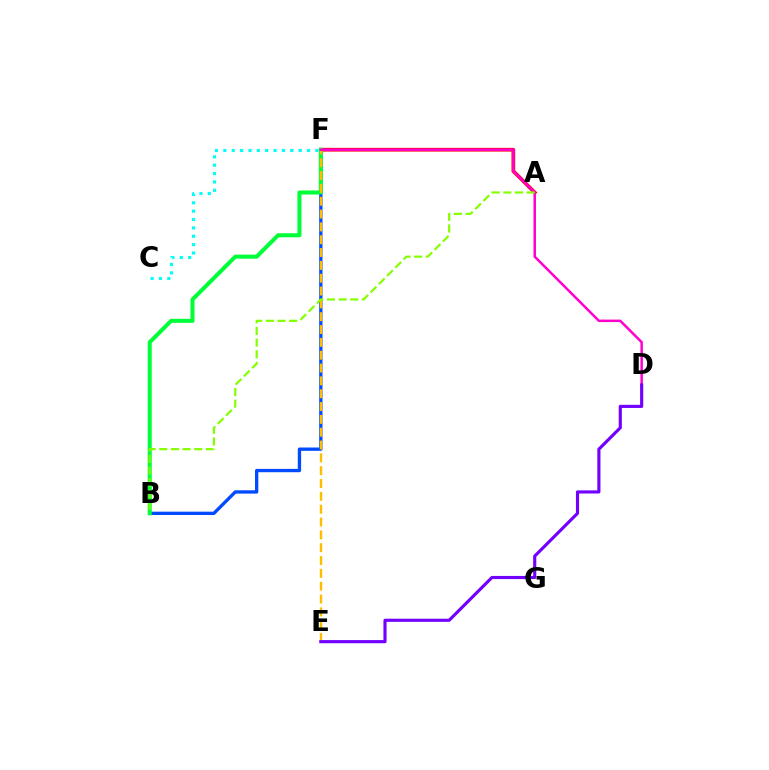{('B', 'F'): [{'color': '#004bff', 'line_style': 'solid', 'thickness': 2.39}, {'color': '#00ff39', 'line_style': 'solid', 'thickness': 2.91}], ('A', 'F'): [{'color': '#ff0000', 'line_style': 'solid', 'thickness': 2.68}], ('E', 'F'): [{'color': '#ffbd00', 'line_style': 'dashed', 'thickness': 1.74}], ('D', 'F'): [{'color': '#ff00cf', 'line_style': 'solid', 'thickness': 1.8}], ('C', 'F'): [{'color': '#00fff6', 'line_style': 'dotted', 'thickness': 2.27}], ('D', 'E'): [{'color': '#7200ff', 'line_style': 'solid', 'thickness': 2.26}], ('A', 'B'): [{'color': '#84ff00', 'line_style': 'dashed', 'thickness': 1.58}]}